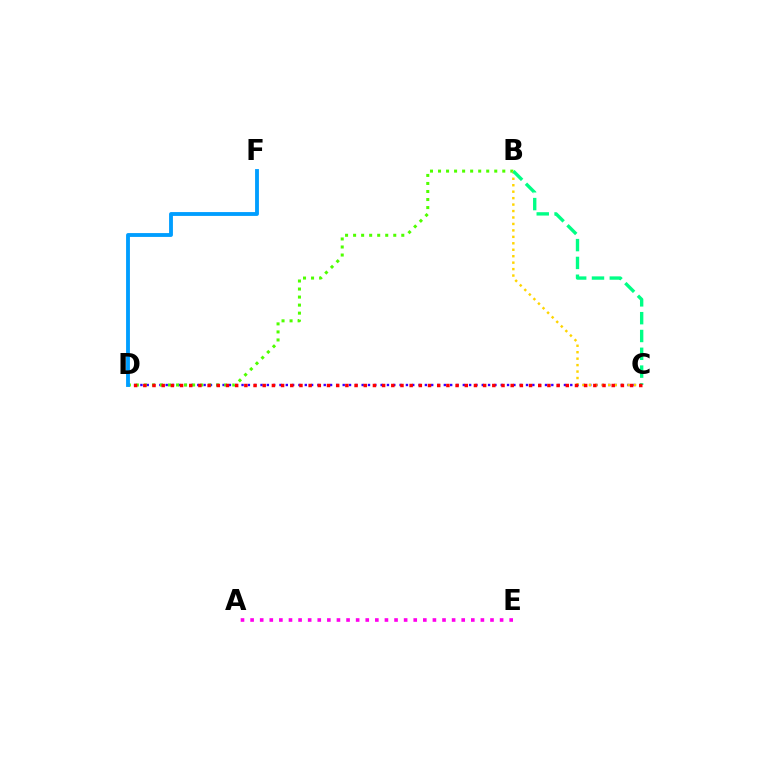{('C', 'D'): [{'color': '#3700ff', 'line_style': 'dotted', 'thickness': 1.72}, {'color': '#ff0000', 'line_style': 'dotted', 'thickness': 2.5}], ('A', 'E'): [{'color': '#ff00ed', 'line_style': 'dotted', 'thickness': 2.61}], ('B', 'D'): [{'color': '#4fff00', 'line_style': 'dotted', 'thickness': 2.18}], ('B', 'C'): [{'color': '#ffd500', 'line_style': 'dotted', 'thickness': 1.75}, {'color': '#00ff86', 'line_style': 'dashed', 'thickness': 2.42}], ('D', 'F'): [{'color': '#009eff', 'line_style': 'solid', 'thickness': 2.77}]}